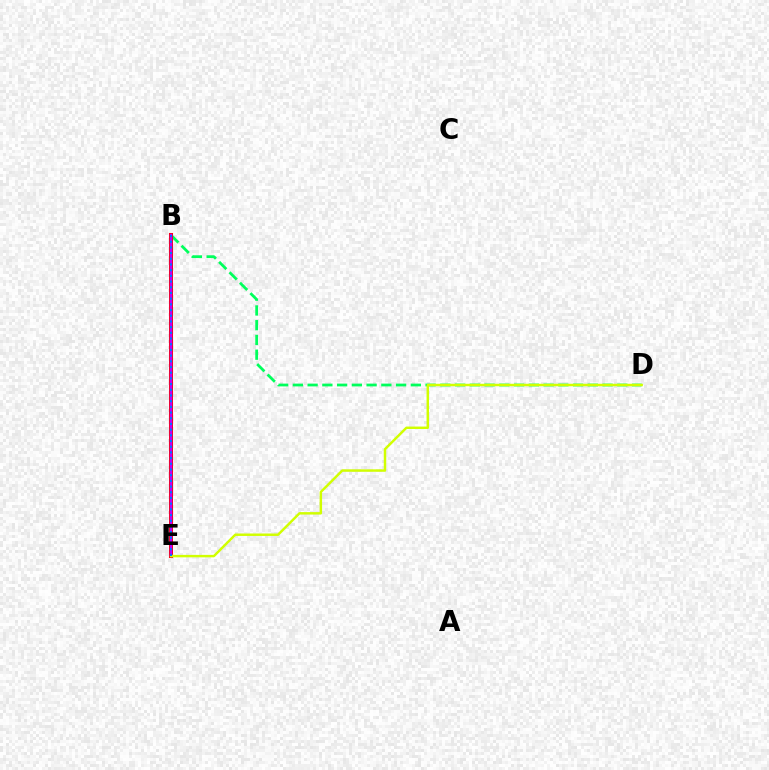{('B', 'D'): [{'color': '#00ff5c', 'line_style': 'dashed', 'thickness': 2.0}], ('B', 'E'): [{'color': '#ff0000', 'line_style': 'solid', 'thickness': 2.92}, {'color': '#b900ff', 'line_style': 'solid', 'thickness': 1.75}, {'color': '#0074ff', 'line_style': 'dotted', 'thickness': 1.55}], ('D', 'E'): [{'color': '#d1ff00', 'line_style': 'solid', 'thickness': 1.76}]}